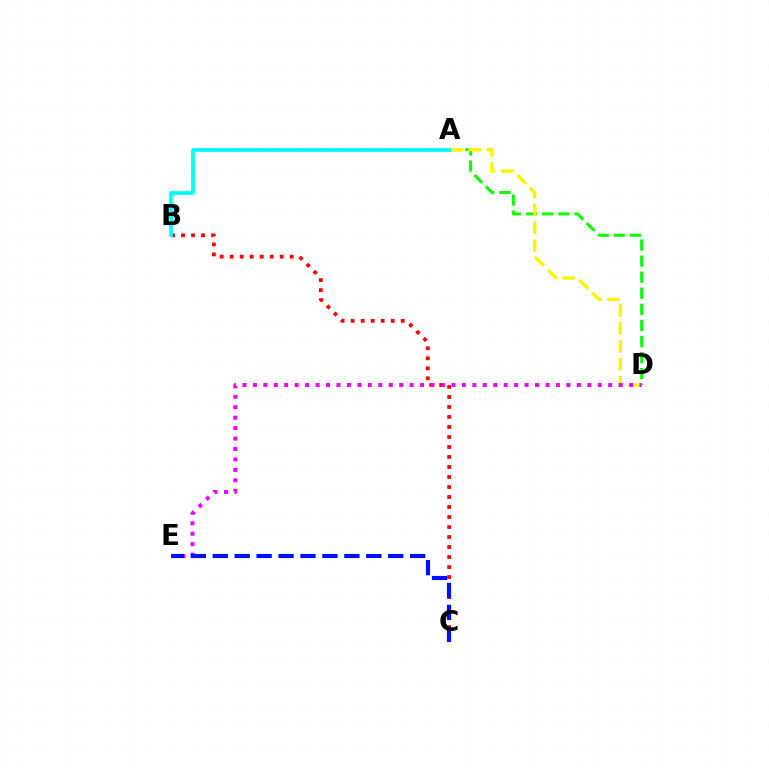{('A', 'D'): [{'color': '#08ff00', 'line_style': 'dashed', 'thickness': 2.18}, {'color': '#fcf500', 'line_style': 'dashed', 'thickness': 2.43}], ('B', 'C'): [{'color': '#ff0000', 'line_style': 'dotted', 'thickness': 2.72}], ('D', 'E'): [{'color': '#ee00ff', 'line_style': 'dotted', 'thickness': 2.84}], ('C', 'E'): [{'color': '#0010ff', 'line_style': 'dashed', 'thickness': 2.98}], ('A', 'B'): [{'color': '#00fff6', 'line_style': 'solid', 'thickness': 2.66}]}